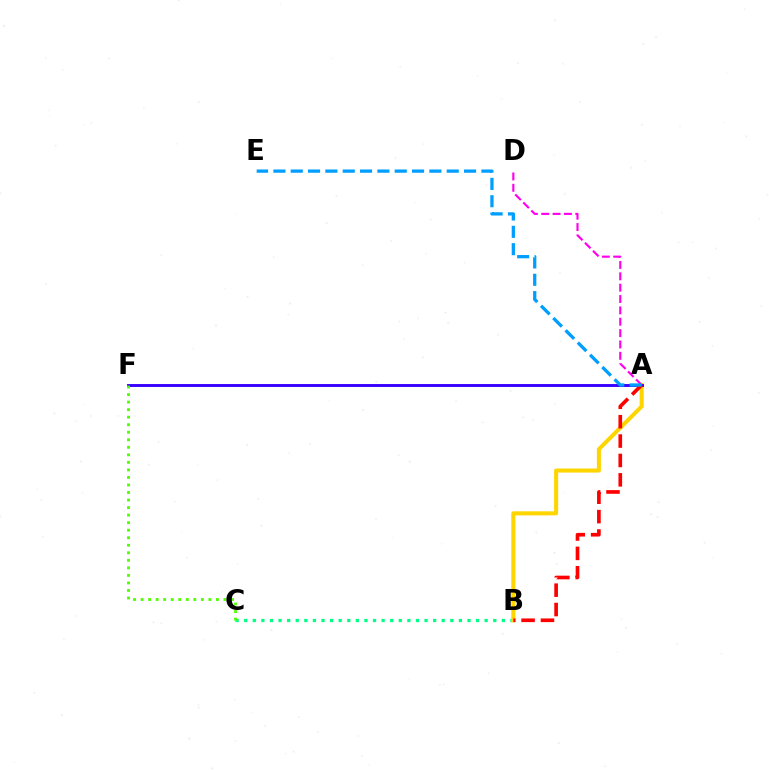{('B', 'C'): [{'color': '#00ff86', 'line_style': 'dotted', 'thickness': 2.33}], ('A', 'B'): [{'color': '#ffd500', 'line_style': 'solid', 'thickness': 2.92}, {'color': '#ff0000', 'line_style': 'dashed', 'thickness': 2.63}], ('A', 'F'): [{'color': '#3700ff', 'line_style': 'solid', 'thickness': 2.09}], ('A', 'D'): [{'color': '#ff00ed', 'line_style': 'dashed', 'thickness': 1.54}], ('A', 'E'): [{'color': '#009eff', 'line_style': 'dashed', 'thickness': 2.35}], ('C', 'F'): [{'color': '#4fff00', 'line_style': 'dotted', 'thickness': 2.05}]}